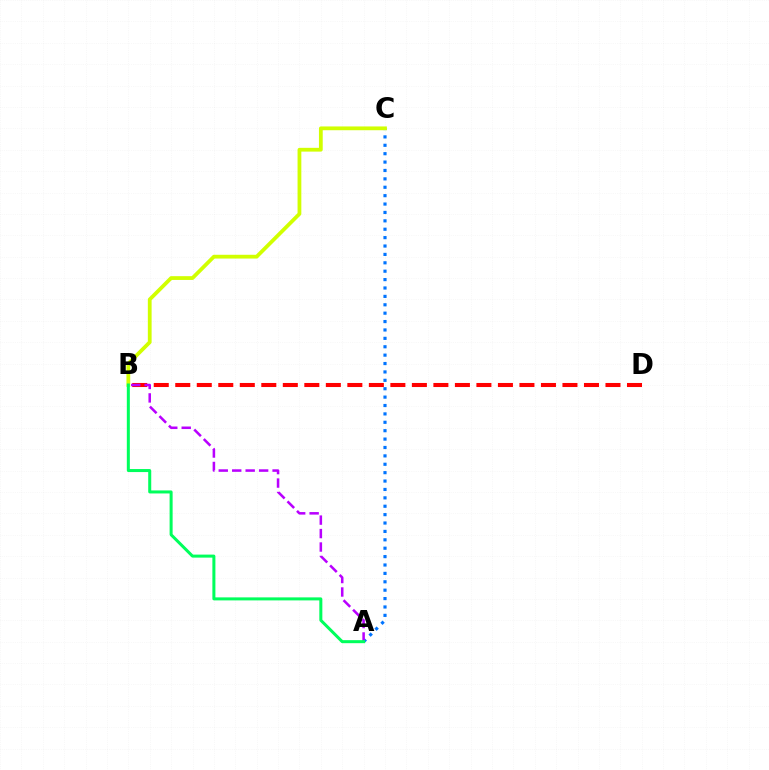{('B', 'D'): [{'color': '#ff0000', 'line_style': 'dashed', 'thickness': 2.92}], ('A', 'C'): [{'color': '#0074ff', 'line_style': 'dotted', 'thickness': 2.28}], ('A', 'B'): [{'color': '#b900ff', 'line_style': 'dashed', 'thickness': 1.83}, {'color': '#00ff5c', 'line_style': 'solid', 'thickness': 2.18}], ('B', 'C'): [{'color': '#d1ff00', 'line_style': 'solid', 'thickness': 2.72}]}